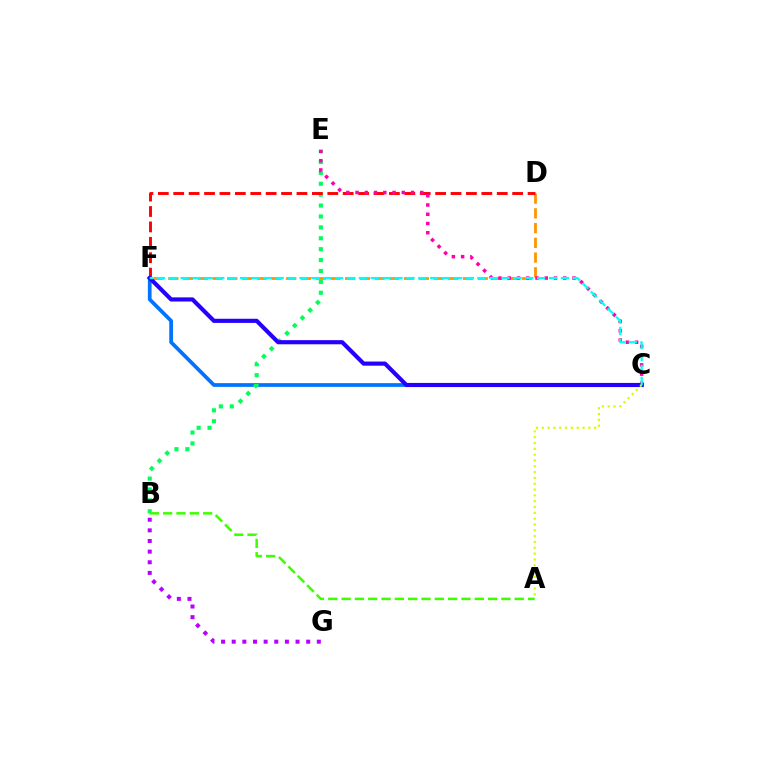{('C', 'F'): [{'color': '#0074ff', 'line_style': 'solid', 'thickness': 2.68}, {'color': '#2500ff', 'line_style': 'solid', 'thickness': 2.98}, {'color': '#00fff6', 'line_style': 'dashed', 'thickness': 1.61}], ('D', 'F'): [{'color': '#ff9400', 'line_style': 'dashed', 'thickness': 2.0}, {'color': '#ff0000', 'line_style': 'dashed', 'thickness': 2.09}], ('B', 'E'): [{'color': '#00ff5c', 'line_style': 'dotted', 'thickness': 2.96}], ('C', 'E'): [{'color': '#ff00ac', 'line_style': 'dotted', 'thickness': 2.51}], ('A', 'C'): [{'color': '#d1ff00', 'line_style': 'dotted', 'thickness': 1.58}], ('A', 'B'): [{'color': '#3dff00', 'line_style': 'dashed', 'thickness': 1.81}], ('B', 'G'): [{'color': '#b900ff', 'line_style': 'dotted', 'thickness': 2.89}]}